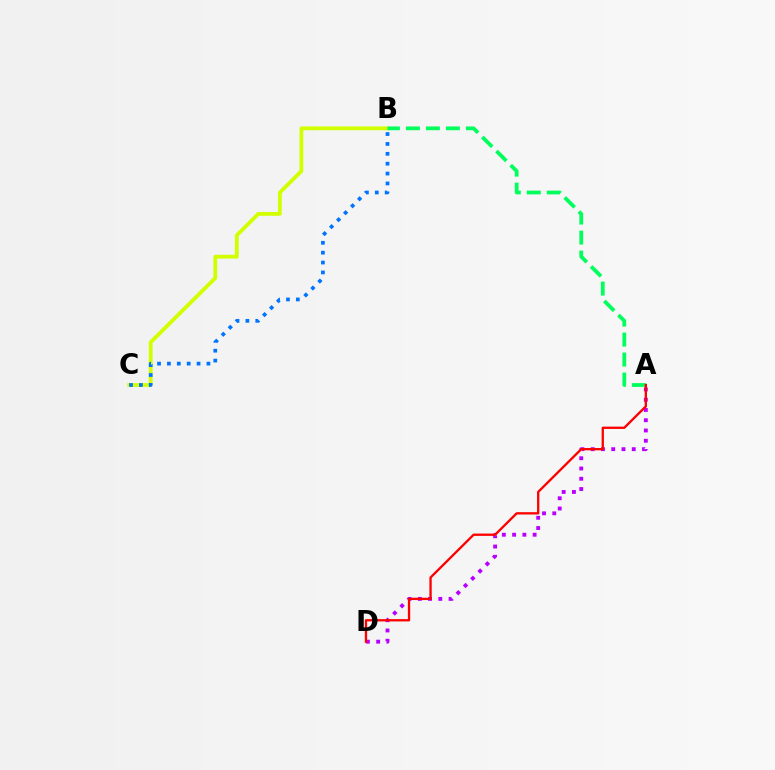{('B', 'C'): [{'color': '#d1ff00', 'line_style': 'solid', 'thickness': 2.74}, {'color': '#0074ff', 'line_style': 'dotted', 'thickness': 2.68}], ('A', 'D'): [{'color': '#b900ff', 'line_style': 'dotted', 'thickness': 2.79}, {'color': '#ff0000', 'line_style': 'solid', 'thickness': 1.67}], ('A', 'B'): [{'color': '#00ff5c', 'line_style': 'dashed', 'thickness': 2.72}]}